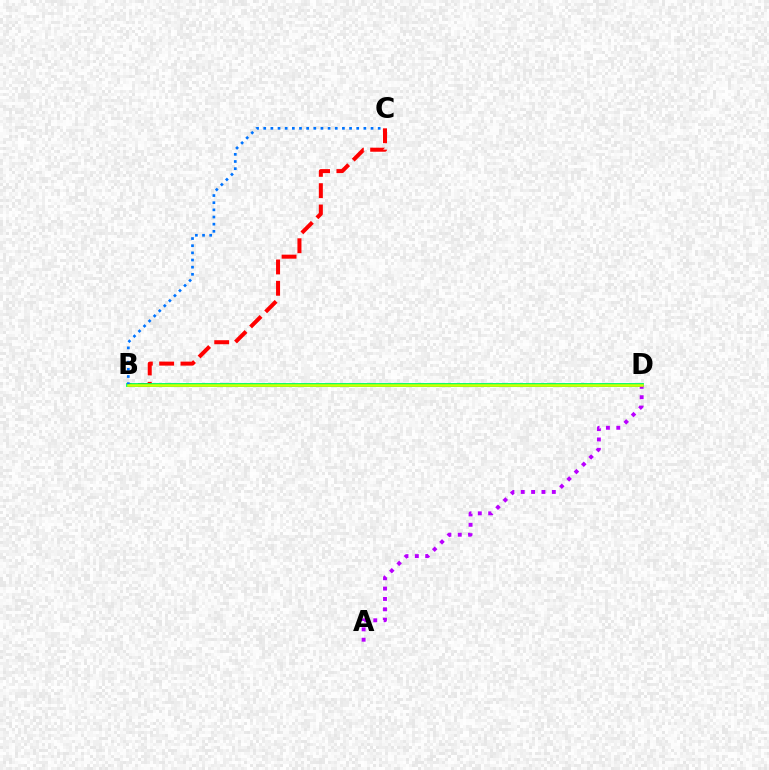{('B', 'C'): [{'color': '#ff0000', 'line_style': 'dashed', 'thickness': 2.89}, {'color': '#0074ff', 'line_style': 'dotted', 'thickness': 1.94}], ('B', 'D'): [{'color': '#00ff5c', 'line_style': 'solid', 'thickness': 2.75}, {'color': '#d1ff00', 'line_style': 'solid', 'thickness': 1.83}], ('A', 'D'): [{'color': '#b900ff', 'line_style': 'dotted', 'thickness': 2.81}]}